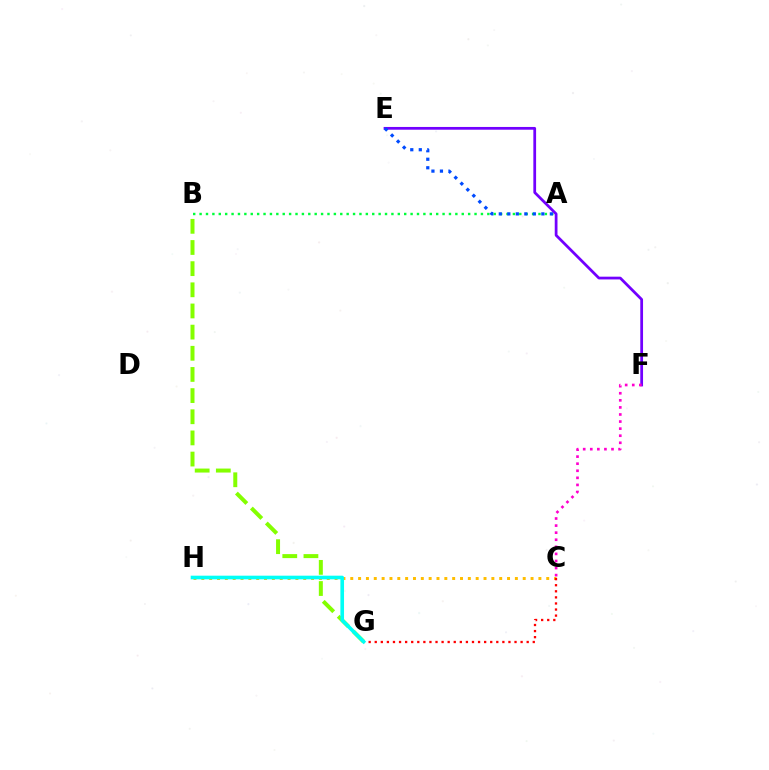{('A', 'B'): [{'color': '#00ff39', 'line_style': 'dotted', 'thickness': 1.74}], ('B', 'G'): [{'color': '#84ff00', 'line_style': 'dashed', 'thickness': 2.87}], ('C', 'H'): [{'color': '#ffbd00', 'line_style': 'dotted', 'thickness': 2.13}], ('E', 'F'): [{'color': '#7200ff', 'line_style': 'solid', 'thickness': 1.98}], ('C', 'G'): [{'color': '#ff0000', 'line_style': 'dotted', 'thickness': 1.65}], ('G', 'H'): [{'color': '#00fff6', 'line_style': 'solid', 'thickness': 2.61}], ('A', 'E'): [{'color': '#004bff', 'line_style': 'dotted', 'thickness': 2.31}], ('C', 'F'): [{'color': '#ff00cf', 'line_style': 'dotted', 'thickness': 1.92}]}